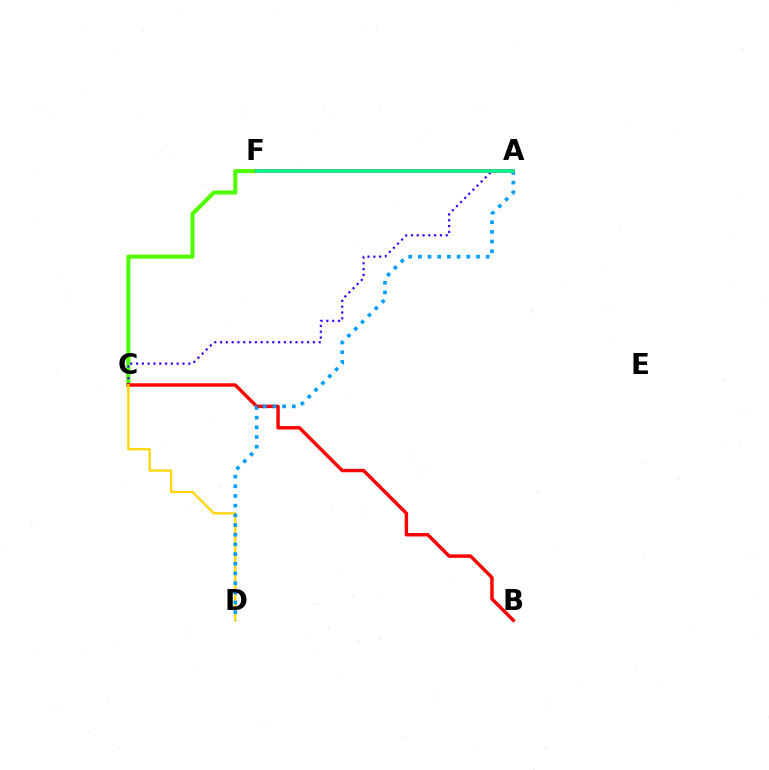{('C', 'F'): [{'color': '#4fff00', 'line_style': 'solid', 'thickness': 2.92}], ('A', 'C'): [{'color': '#3700ff', 'line_style': 'dotted', 'thickness': 1.58}], ('B', 'C'): [{'color': '#ff0000', 'line_style': 'solid', 'thickness': 2.47}], ('C', 'D'): [{'color': '#ffd500', 'line_style': 'solid', 'thickness': 1.61}], ('A', 'D'): [{'color': '#009eff', 'line_style': 'dotted', 'thickness': 2.63}], ('A', 'F'): [{'color': '#ff00ed', 'line_style': 'solid', 'thickness': 2.91}, {'color': '#00ff86', 'line_style': 'solid', 'thickness': 2.63}]}